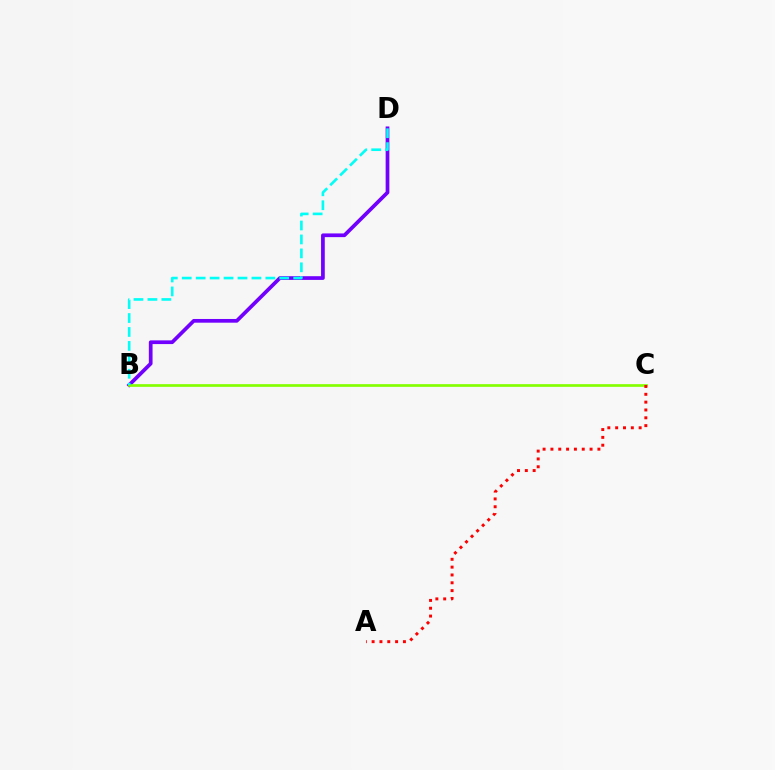{('B', 'D'): [{'color': '#7200ff', 'line_style': 'solid', 'thickness': 2.67}, {'color': '#00fff6', 'line_style': 'dashed', 'thickness': 1.89}], ('B', 'C'): [{'color': '#84ff00', 'line_style': 'solid', 'thickness': 1.93}], ('A', 'C'): [{'color': '#ff0000', 'line_style': 'dotted', 'thickness': 2.13}]}